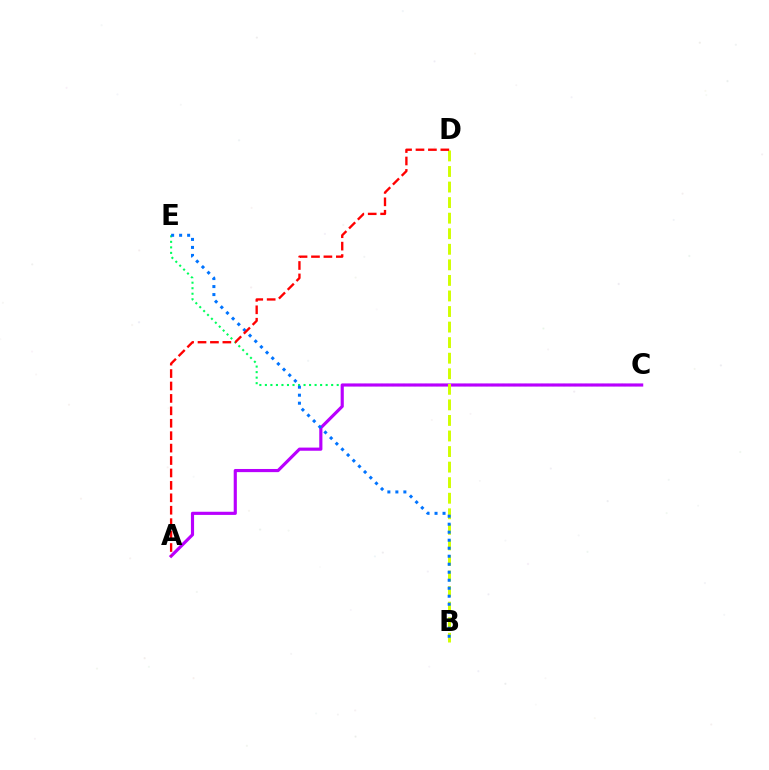{('C', 'E'): [{'color': '#00ff5c', 'line_style': 'dotted', 'thickness': 1.5}], ('A', 'C'): [{'color': '#b900ff', 'line_style': 'solid', 'thickness': 2.27}], ('B', 'D'): [{'color': '#d1ff00', 'line_style': 'dashed', 'thickness': 2.11}], ('B', 'E'): [{'color': '#0074ff', 'line_style': 'dotted', 'thickness': 2.17}], ('A', 'D'): [{'color': '#ff0000', 'line_style': 'dashed', 'thickness': 1.69}]}